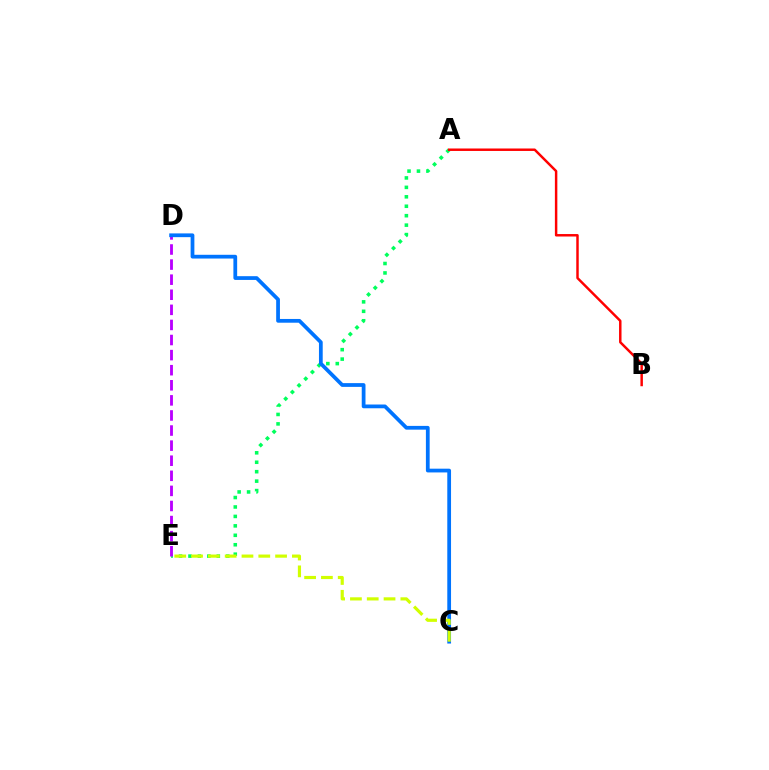{('A', 'E'): [{'color': '#00ff5c', 'line_style': 'dotted', 'thickness': 2.57}], ('D', 'E'): [{'color': '#b900ff', 'line_style': 'dashed', 'thickness': 2.05}], ('A', 'B'): [{'color': '#ff0000', 'line_style': 'solid', 'thickness': 1.77}], ('C', 'D'): [{'color': '#0074ff', 'line_style': 'solid', 'thickness': 2.7}], ('C', 'E'): [{'color': '#d1ff00', 'line_style': 'dashed', 'thickness': 2.28}]}